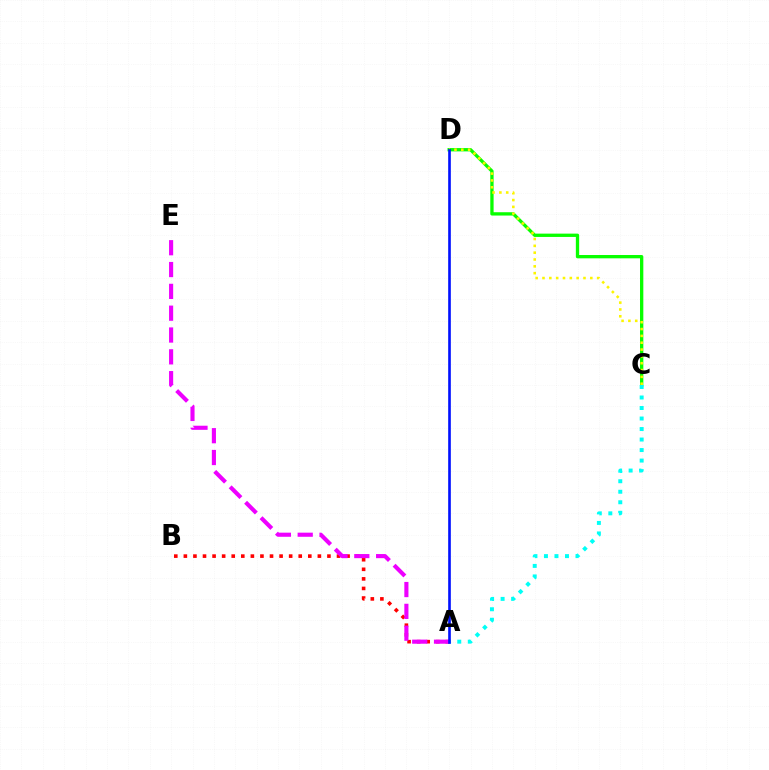{('C', 'D'): [{'color': '#08ff00', 'line_style': 'solid', 'thickness': 2.39}, {'color': '#fcf500', 'line_style': 'dotted', 'thickness': 1.86}], ('A', 'B'): [{'color': '#ff0000', 'line_style': 'dotted', 'thickness': 2.6}], ('A', 'C'): [{'color': '#00fff6', 'line_style': 'dotted', 'thickness': 2.86}], ('A', 'E'): [{'color': '#ee00ff', 'line_style': 'dashed', 'thickness': 2.96}], ('A', 'D'): [{'color': '#0010ff', 'line_style': 'solid', 'thickness': 1.9}]}